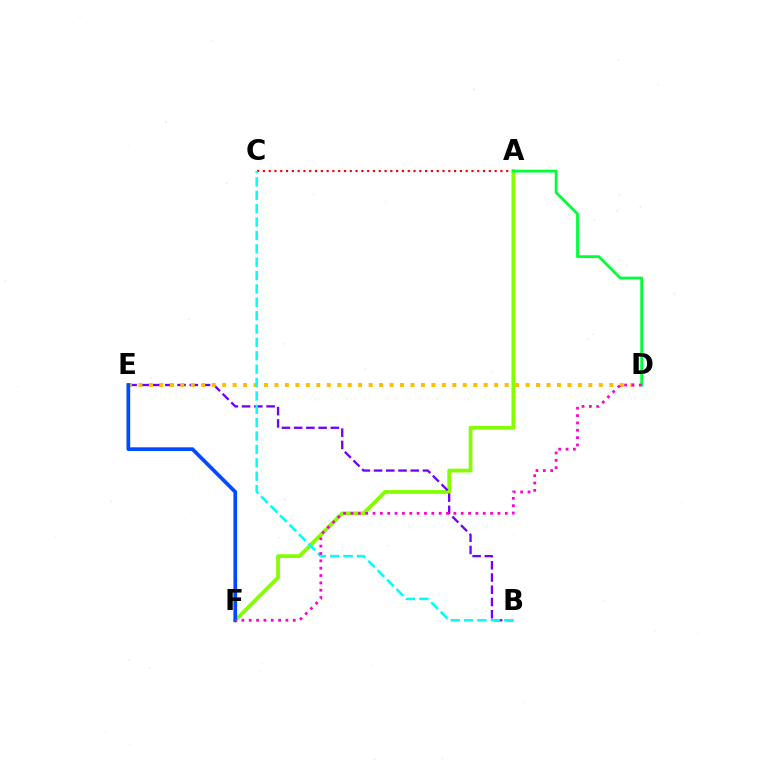{('A', 'F'): [{'color': '#84ff00', 'line_style': 'solid', 'thickness': 2.71}], ('B', 'E'): [{'color': '#7200ff', 'line_style': 'dashed', 'thickness': 1.66}], ('A', 'C'): [{'color': '#ff0000', 'line_style': 'dotted', 'thickness': 1.57}], ('A', 'D'): [{'color': '#00ff39', 'line_style': 'solid', 'thickness': 2.02}], ('D', 'E'): [{'color': '#ffbd00', 'line_style': 'dotted', 'thickness': 2.84}], ('E', 'F'): [{'color': '#004bff', 'line_style': 'solid', 'thickness': 2.68}], ('B', 'C'): [{'color': '#00fff6', 'line_style': 'dashed', 'thickness': 1.82}], ('D', 'F'): [{'color': '#ff00cf', 'line_style': 'dotted', 'thickness': 2.0}]}